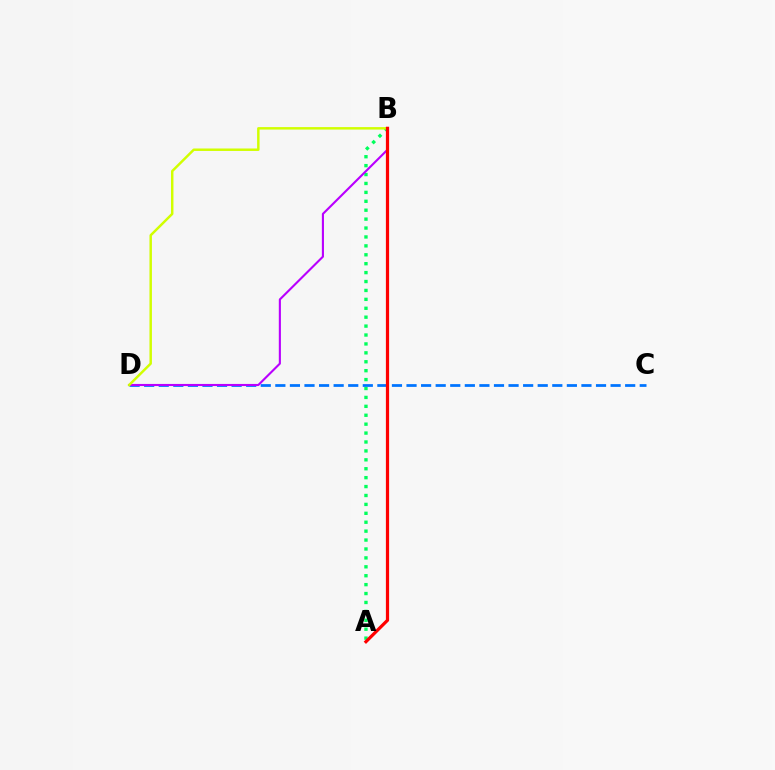{('A', 'B'): [{'color': '#00ff5c', 'line_style': 'dotted', 'thickness': 2.42}, {'color': '#ff0000', 'line_style': 'solid', 'thickness': 2.31}], ('C', 'D'): [{'color': '#0074ff', 'line_style': 'dashed', 'thickness': 1.98}], ('B', 'D'): [{'color': '#b900ff', 'line_style': 'solid', 'thickness': 1.52}, {'color': '#d1ff00', 'line_style': 'solid', 'thickness': 1.77}]}